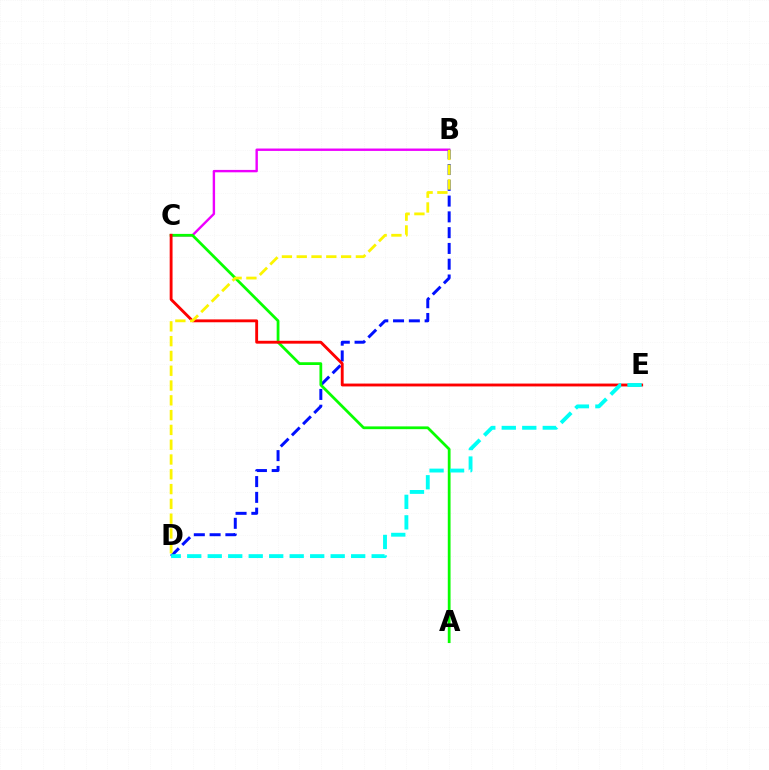{('B', 'C'): [{'color': '#ee00ff', 'line_style': 'solid', 'thickness': 1.72}], ('B', 'D'): [{'color': '#0010ff', 'line_style': 'dashed', 'thickness': 2.14}, {'color': '#fcf500', 'line_style': 'dashed', 'thickness': 2.01}], ('A', 'C'): [{'color': '#08ff00', 'line_style': 'solid', 'thickness': 1.99}], ('C', 'E'): [{'color': '#ff0000', 'line_style': 'solid', 'thickness': 2.06}], ('D', 'E'): [{'color': '#00fff6', 'line_style': 'dashed', 'thickness': 2.78}]}